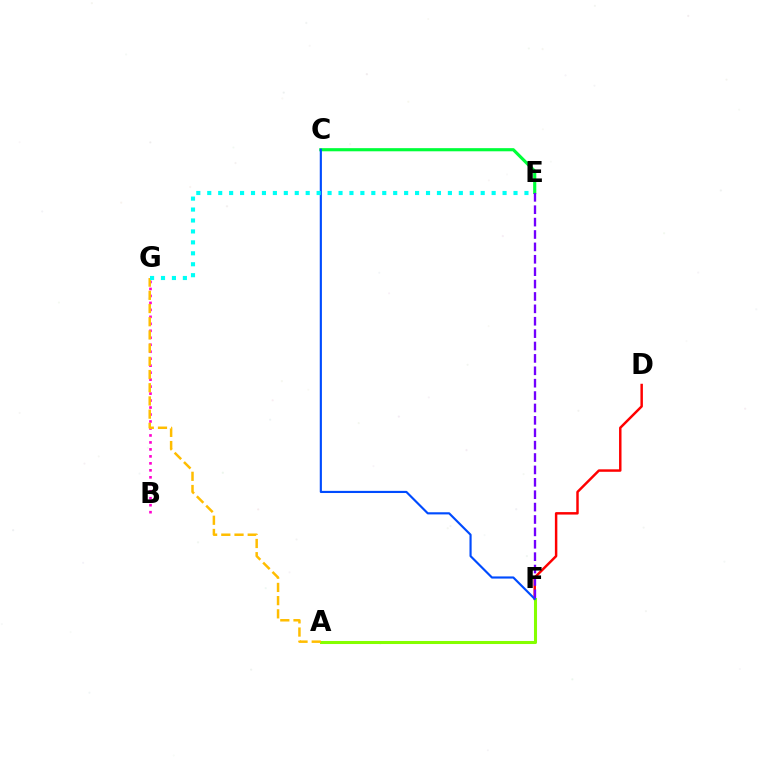{('C', 'E'): [{'color': '#00ff39', 'line_style': 'solid', 'thickness': 2.26}], ('D', 'F'): [{'color': '#ff0000', 'line_style': 'solid', 'thickness': 1.77}], ('A', 'F'): [{'color': '#84ff00', 'line_style': 'solid', 'thickness': 2.2}], ('B', 'G'): [{'color': '#ff00cf', 'line_style': 'dotted', 'thickness': 1.9}], ('A', 'G'): [{'color': '#ffbd00', 'line_style': 'dashed', 'thickness': 1.79}], ('C', 'F'): [{'color': '#004bff', 'line_style': 'solid', 'thickness': 1.55}], ('E', 'G'): [{'color': '#00fff6', 'line_style': 'dotted', 'thickness': 2.97}], ('E', 'F'): [{'color': '#7200ff', 'line_style': 'dashed', 'thickness': 1.68}]}